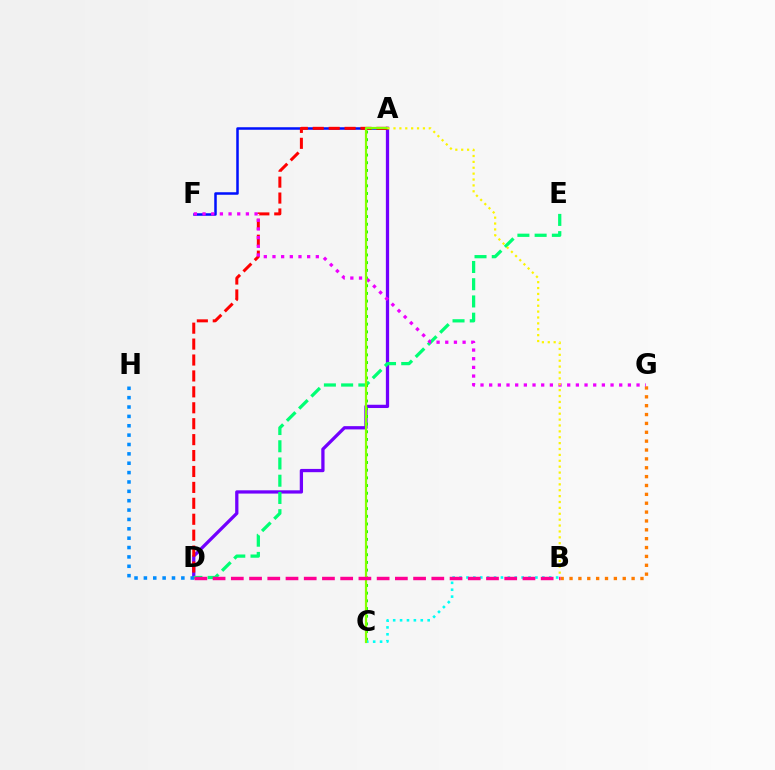{('A', 'D'): [{'color': '#7200ff', 'line_style': 'solid', 'thickness': 2.35}, {'color': '#ff0000', 'line_style': 'dashed', 'thickness': 2.16}], ('B', 'G'): [{'color': '#ff7c00', 'line_style': 'dotted', 'thickness': 2.41}], ('A', 'F'): [{'color': '#0010ff', 'line_style': 'solid', 'thickness': 1.81}], ('D', 'E'): [{'color': '#00ff74', 'line_style': 'dashed', 'thickness': 2.34}], ('A', 'C'): [{'color': '#08ff00', 'line_style': 'dotted', 'thickness': 2.09}, {'color': '#84ff00', 'line_style': 'solid', 'thickness': 1.58}], ('B', 'C'): [{'color': '#00fff6', 'line_style': 'dotted', 'thickness': 1.87}], ('D', 'H'): [{'color': '#008cff', 'line_style': 'dotted', 'thickness': 2.55}], ('F', 'G'): [{'color': '#ee00ff', 'line_style': 'dotted', 'thickness': 2.36}], ('A', 'B'): [{'color': '#fcf500', 'line_style': 'dotted', 'thickness': 1.6}], ('B', 'D'): [{'color': '#ff0094', 'line_style': 'dashed', 'thickness': 2.48}]}